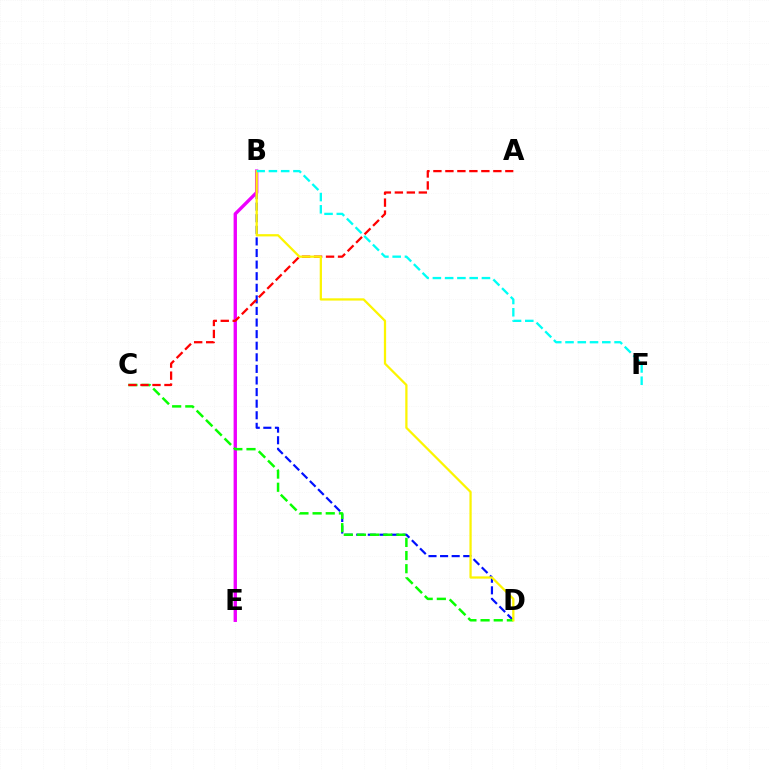{('B', 'D'): [{'color': '#0010ff', 'line_style': 'dashed', 'thickness': 1.57}, {'color': '#fcf500', 'line_style': 'solid', 'thickness': 1.62}], ('B', 'E'): [{'color': '#ee00ff', 'line_style': 'solid', 'thickness': 2.42}], ('C', 'D'): [{'color': '#08ff00', 'line_style': 'dashed', 'thickness': 1.79}], ('A', 'C'): [{'color': '#ff0000', 'line_style': 'dashed', 'thickness': 1.63}], ('B', 'F'): [{'color': '#00fff6', 'line_style': 'dashed', 'thickness': 1.67}]}